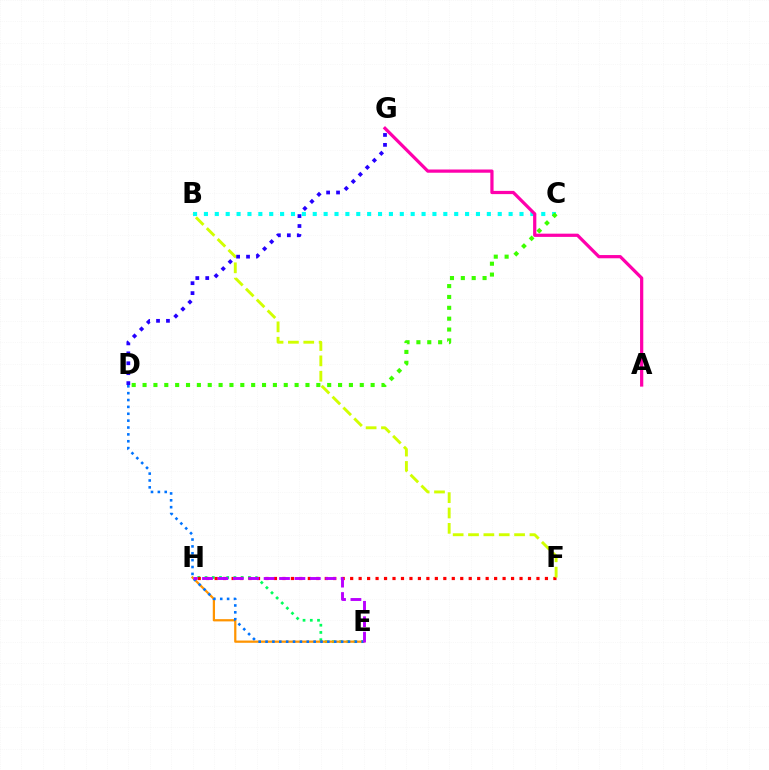{('B', 'C'): [{'color': '#00fff6', 'line_style': 'dotted', 'thickness': 2.96}], ('E', 'H'): [{'color': '#00ff5c', 'line_style': 'dotted', 'thickness': 1.97}, {'color': '#ff9400', 'line_style': 'solid', 'thickness': 1.61}, {'color': '#b900ff', 'line_style': 'dashed', 'thickness': 2.09}], ('F', 'H'): [{'color': '#ff0000', 'line_style': 'dotted', 'thickness': 2.3}], ('D', 'E'): [{'color': '#0074ff', 'line_style': 'dotted', 'thickness': 1.87}], ('C', 'D'): [{'color': '#3dff00', 'line_style': 'dotted', 'thickness': 2.95}], ('B', 'F'): [{'color': '#d1ff00', 'line_style': 'dashed', 'thickness': 2.09}], ('D', 'G'): [{'color': '#2500ff', 'line_style': 'dotted', 'thickness': 2.7}], ('A', 'G'): [{'color': '#ff00ac', 'line_style': 'solid', 'thickness': 2.32}]}